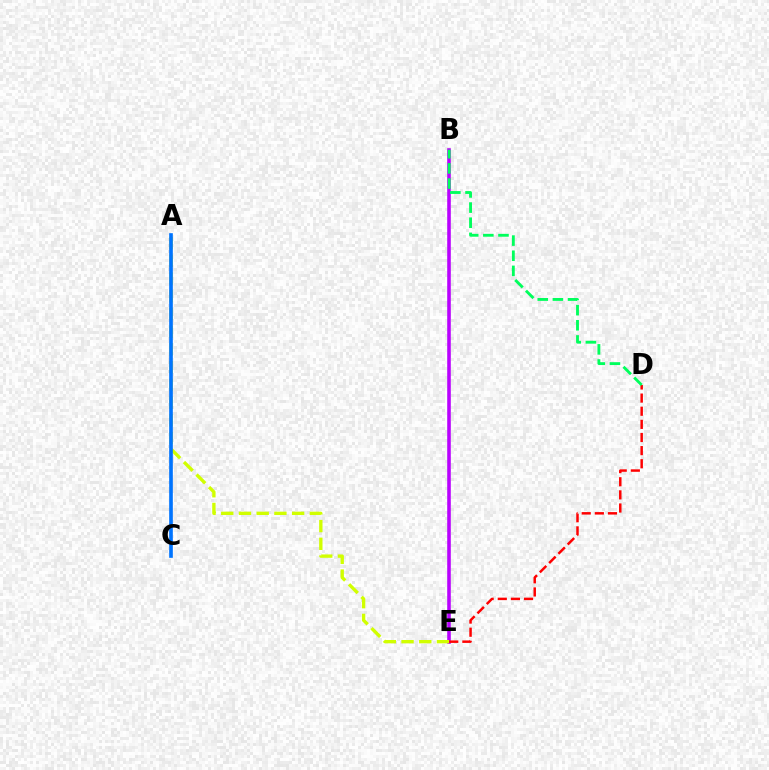{('B', 'E'): [{'color': '#b900ff', 'line_style': 'solid', 'thickness': 2.58}], ('A', 'E'): [{'color': '#d1ff00', 'line_style': 'dashed', 'thickness': 2.41}], ('A', 'C'): [{'color': '#0074ff', 'line_style': 'solid', 'thickness': 2.63}], ('D', 'E'): [{'color': '#ff0000', 'line_style': 'dashed', 'thickness': 1.78}], ('B', 'D'): [{'color': '#00ff5c', 'line_style': 'dashed', 'thickness': 2.06}]}